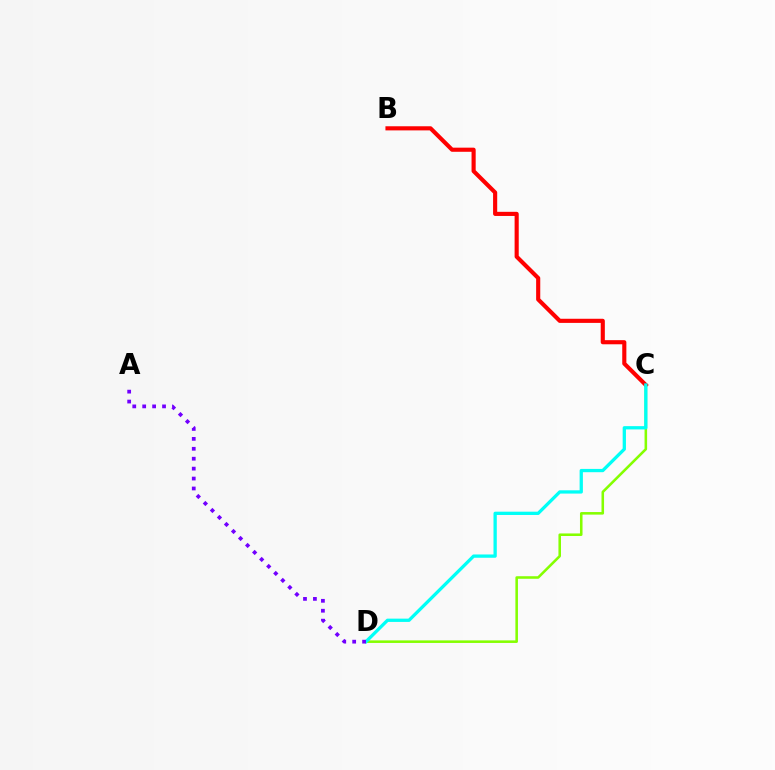{('C', 'D'): [{'color': '#84ff00', 'line_style': 'solid', 'thickness': 1.84}, {'color': '#00fff6', 'line_style': 'solid', 'thickness': 2.36}], ('B', 'C'): [{'color': '#ff0000', 'line_style': 'solid', 'thickness': 2.97}], ('A', 'D'): [{'color': '#7200ff', 'line_style': 'dotted', 'thickness': 2.7}]}